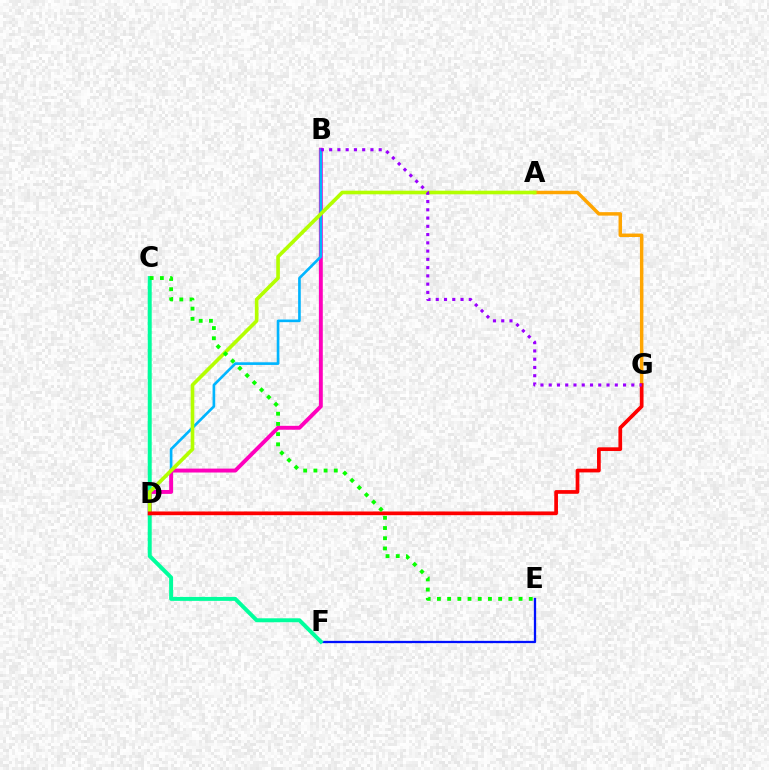{('E', 'F'): [{'color': '#0010ff', 'line_style': 'solid', 'thickness': 1.64}], ('C', 'F'): [{'color': '#00ff9d', 'line_style': 'solid', 'thickness': 2.86}], ('B', 'D'): [{'color': '#ff00bd', 'line_style': 'solid', 'thickness': 2.82}, {'color': '#00b5ff', 'line_style': 'solid', 'thickness': 1.91}], ('A', 'G'): [{'color': '#ffa500', 'line_style': 'solid', 'thickness': 2.5}], ('A', 'D'): [{'color': '#b3ff00', 'line_style': 'solid', 'thickness': 2.62}], ('D', 'G'): [{'color': '#ff0000', 'line_style': 'solid', 'thickness': 2.67}], ('C', 'E'): [{'color': '#08ff00', 'line_style': 'dotted', 'thickness': 2.77}], ('B', 'G'): [{'color': '#9b00ff', 'line_style': 'dotted', 'thickness': 2.24}]}